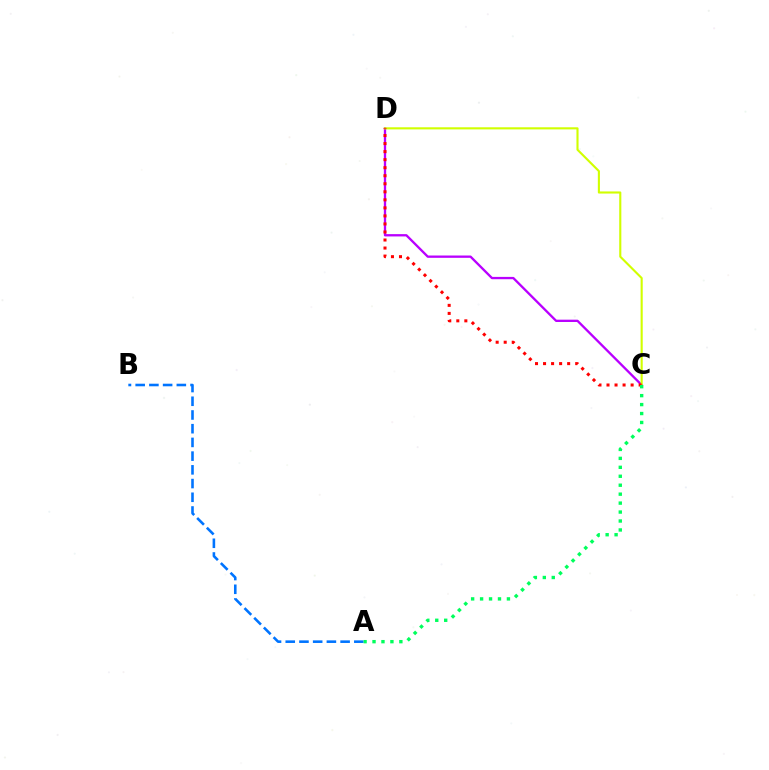{('A', 'B'): [{'color': '#0074ff', 'line_style': 'dashed', 'thickness': 1.86}], ('C', 'D'): [{'color': '#b900ff', 'line_style': 'solid', 'thickness': 1.67}, {'color': '#d1ff00', 'line_style': 'solid', 'thickness': 1.52}, {'color': '#ff0000', 'line_style': 'dotted', 'thickness': 2.18}], ('A', 'C'): [{'color': '#00ff5c', 'line_style': 'dotted', 'thickness': 2.43}]}